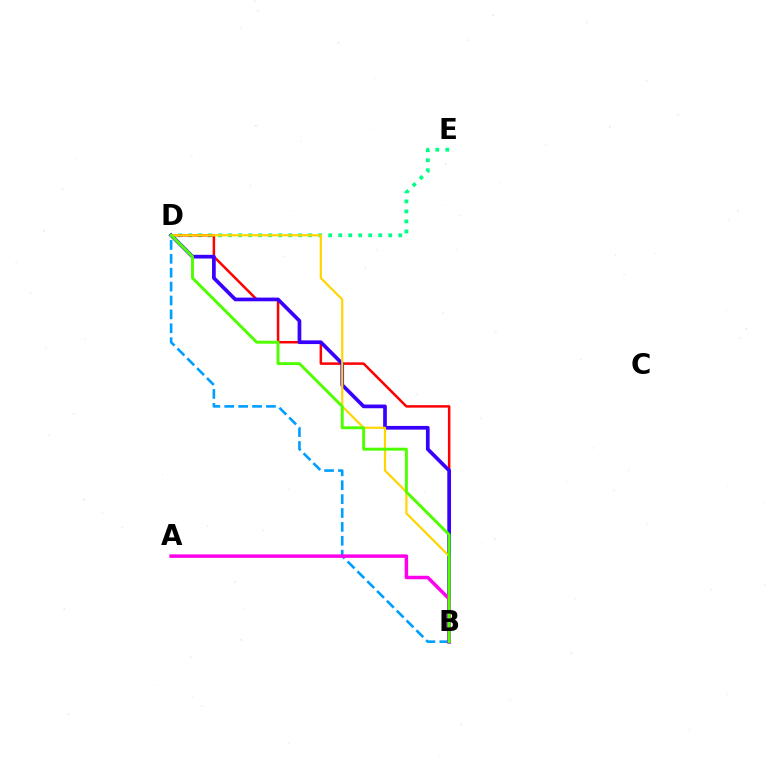{('D', 'E'): [{'color': '#00ff86', 'line_style': 'dotted', 'thickness': 2.72}], ('B', 'D'): [{'color': '#ff0000', 'line_style': 'solid', 'thickness': 1.8}, {'color': '#009eff', 'line_style': 'dashed', 'thickness': 1.89}, {'color': '#3700ff', 'line_style': 'solid', 'thickness': 2.66}, {'color': '#ffd500', 'line_style': 'solid', 'thickness': 1.58}, {'color': '#4fff00', 'line_style': 'solid', 'thickness': 2.11}], ('A', 'B'): [{'color': '#ff00ed', 'line_style': 'solid', 'thickness': 2.5}]}